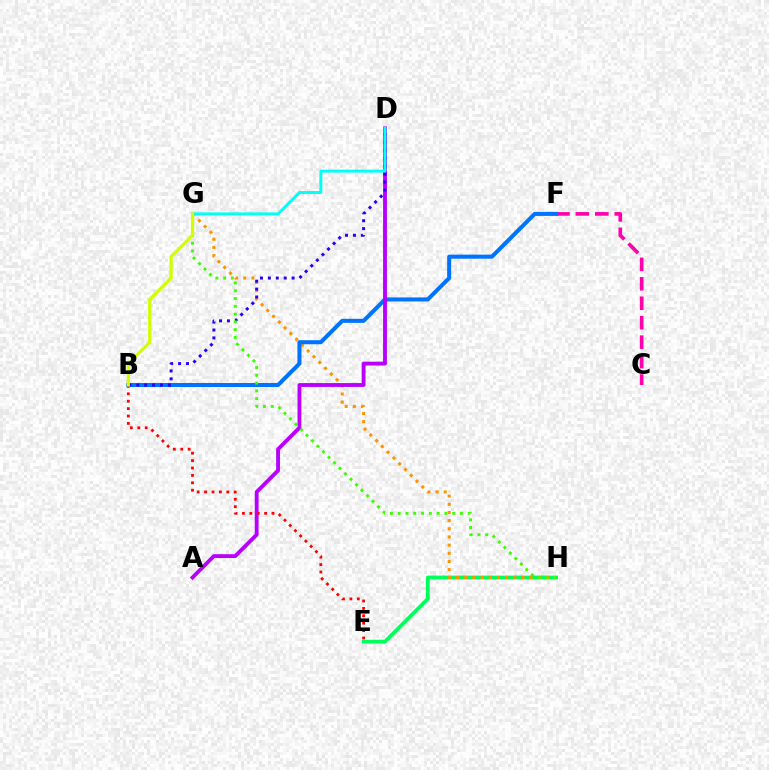{('E', 'H'): [{'color': '#00ff5c', 'line_style': 'solid', 'thickness': 2.74}], ('C', 'F'): [{'color': '#ff00ac', 'line_style': 'dashed', 'thickness': 2.64}], ('G', 'H'): [{'color': '#ff9400', 'line_style': 'dotted', 'thickness': 2.22}, {'color': '#3dff00', 'line_style': 'dotted', 'thickness': 2.11}], ('B', 'F'): [{'color': '#0074ff', 'line_style': 'solid', 'thickness': 2.91}], ('A', 'D'): [{'color': '#b900ff', 'line_style': 'solid', 'thickness': 2.77}], ('B', 'E'): [{'color': '#ff0000', 'line_style': 'dotted', 'thickness': 2.01}], ('B', 'D'): [{'color': '#2500ff', 'line_style': 'dotted', 'thickness': 2.15}], ('D', 'G'): [{'color': '#00fff6', 'line_style': 'solid', 'thickness': 2.11}], ('B', 'G'): [{'color': '#d1ff00', 'line_style': 'solid', 'thickness': 2.31}]}